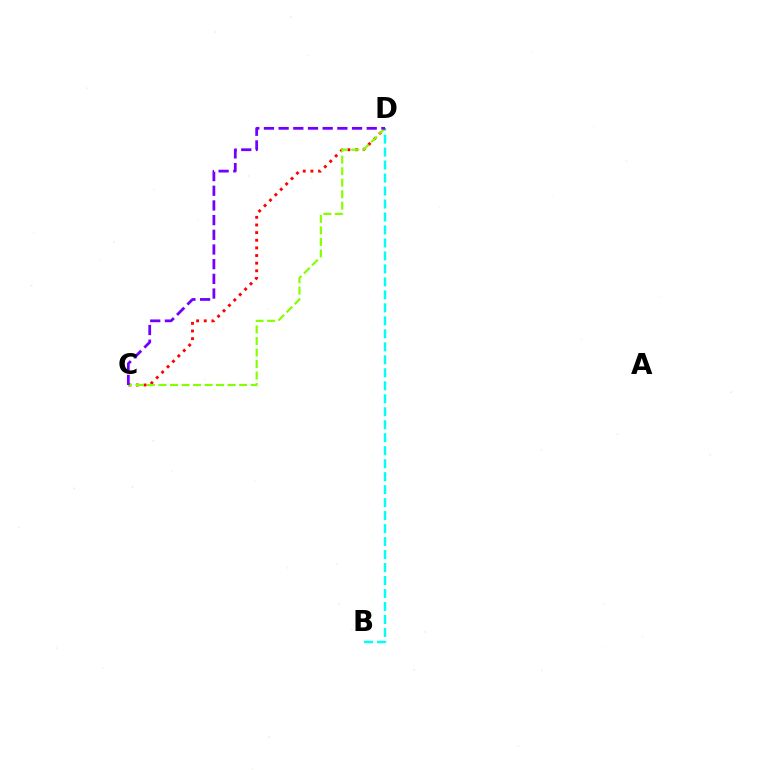{('B', 'D'): [{'color': '#00fff6', 'line_style': 'dashed', 'thickness': 1.76}], ('C', 'D'): [{'color': '#ff0000', 'line_style': 'dotted', 'thickness': 2.08}, {'color': '#84ff00', 'line_style': 'dashed', 'thickness': 1.56}, {'color': '#7200ff', 'line_style': 'dashed', 'thickness': 1.99}]}